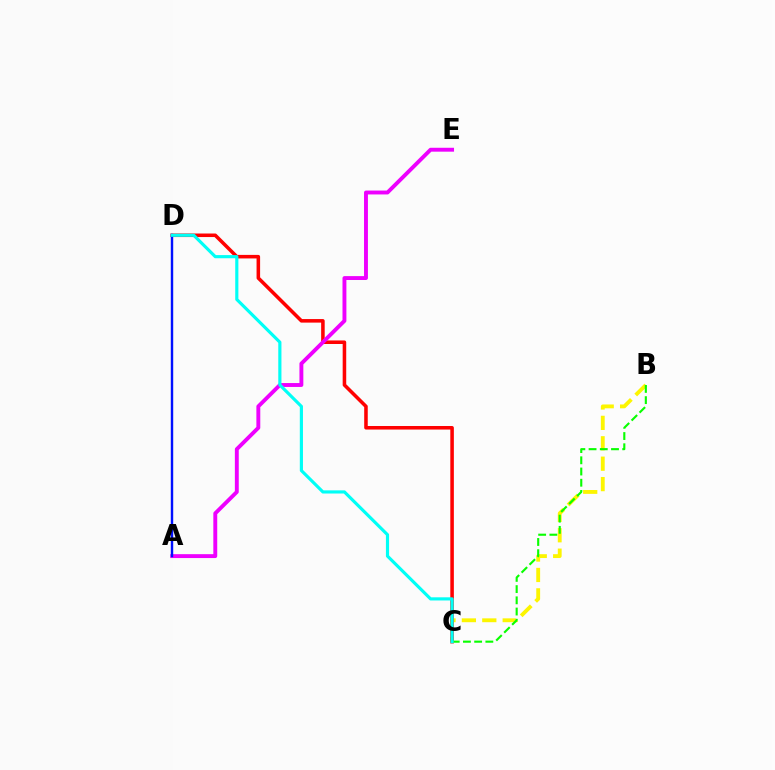{('B', 'C'): [{'color': '#fcf500', 'line_style': 'dashed', 'thickness': 2.77}, {'color': '#08ff00', 'line_style': 'dashed', 'thickness': 1.52}], ('C', 'D'): [{'color': '#ff0000', 'line_style': 'solid', 'thickness': 2.55}, {'color': '#00fff6', 'line_style': 'solid', 'thickness': 2.27}], ('A', 'E'): [{'color': '#ee00ff', 'line_style': 'solid', 'thickness': 2.8}], ('A', 'D'): [{'color': '#0010ff', 'line_style': 'solid', 'thickness': 1.75}]}